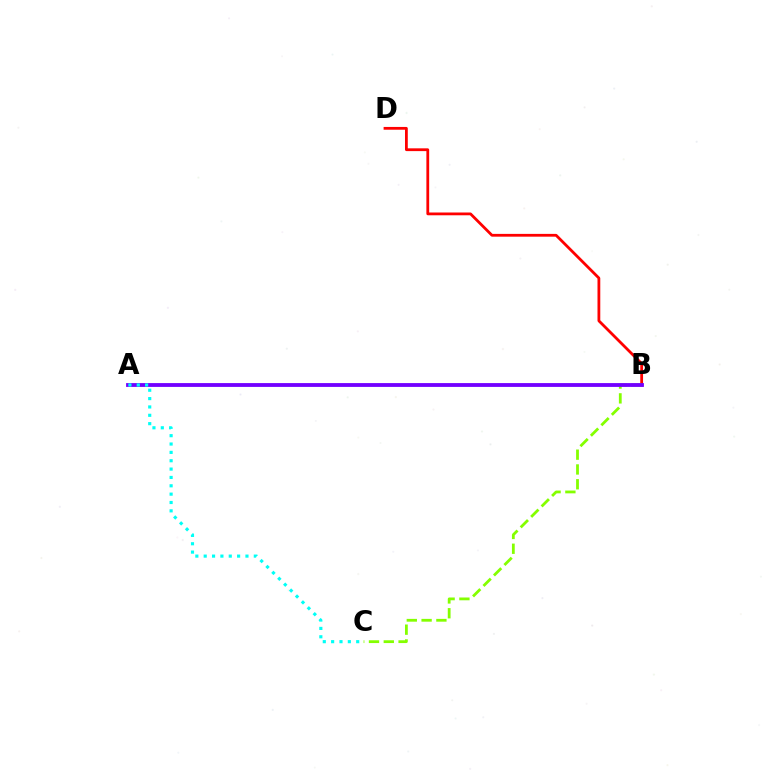{('B', 'D'): [{'color': '#ff0000', 'line_style': 'solid', 'thickness': 2.01}], ('B', 'C'): [{'color': '#84ff00', 'line_style': 'dashed', 'thickness': 2.01}], ('A', 'B'): [{'color': '#7200ff', 'line_style': 'solid', 'thickness': 2.75}], ('A', 'C'): [{'color': '#00fff6', 'line_style': 'dotted', 'thickness': 2.27}]}